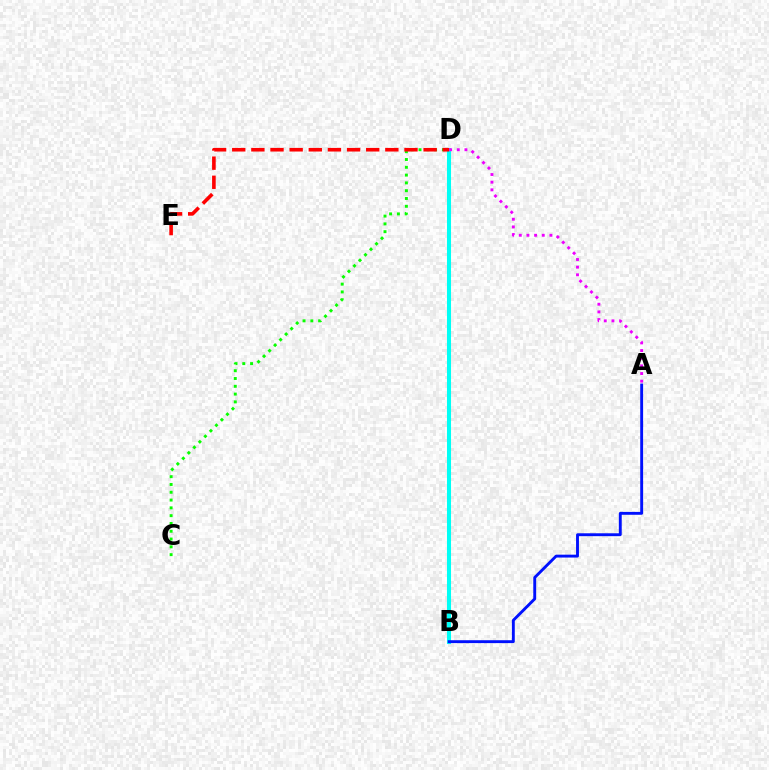{('B', 'D'): [{'color': '#fcf500', 'line_style': 'solid', 'thickness': 1.86}, {'color': '#00fff6', 'line_style': 'solid', 'thickness': 2.92}], ('C', 'D'): [{'color': '#08ff00', 'line_style': 'dotted', 'thickness': 2.12}], ('D', 'E'): [{'color': '#ff0000', 'line_style': 'dashed', 'thickness': 2.6}], ('A', 'B'): [{'color': '#0010ff', 'line_style': 'solid', 'thickness': 2.08}], ('A', 'D'): [{'color': '#ee00ff', 'line_style': 'dotted', 'thickness': 2.08}]}